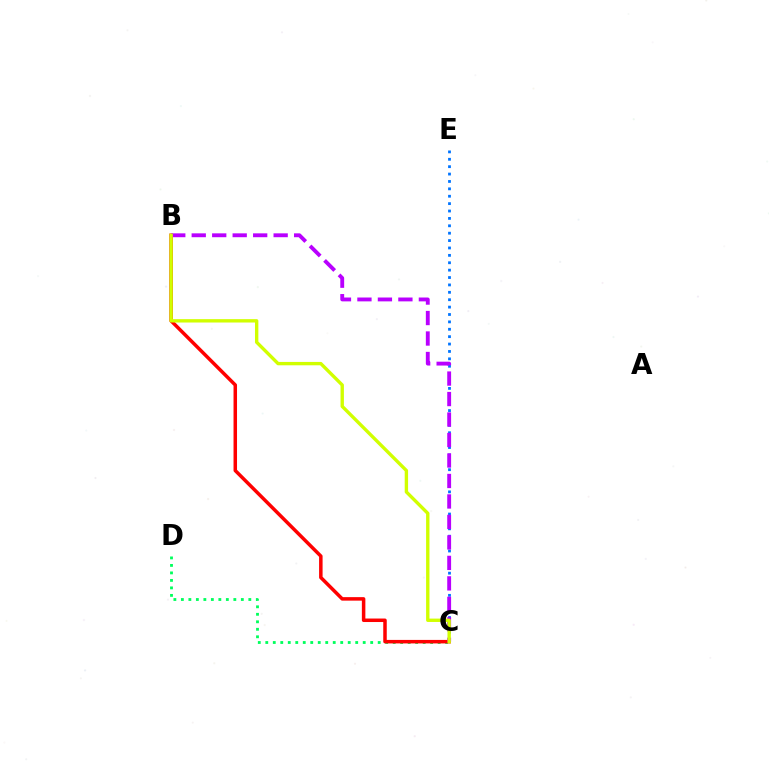{('C', 'D'): [{'color': '#00ff5c', 'line_style': 'dotted', 'thickness': 2.04}], ('C', 'E'): [{'color': '#0074ff', 'line_style': 'dotted', 'thickness': 2.01}], ('B', 'C'): [{'color': '#ff0000', 'line_style': 'solid', 'thickness': 2.52}, {'color': '#b900ff', 'line_style': 'dashed', 'thickness': 2.78}, {'color': '#d1ff00', 'line_style': 'solid', 'thickness': 2.43}]}